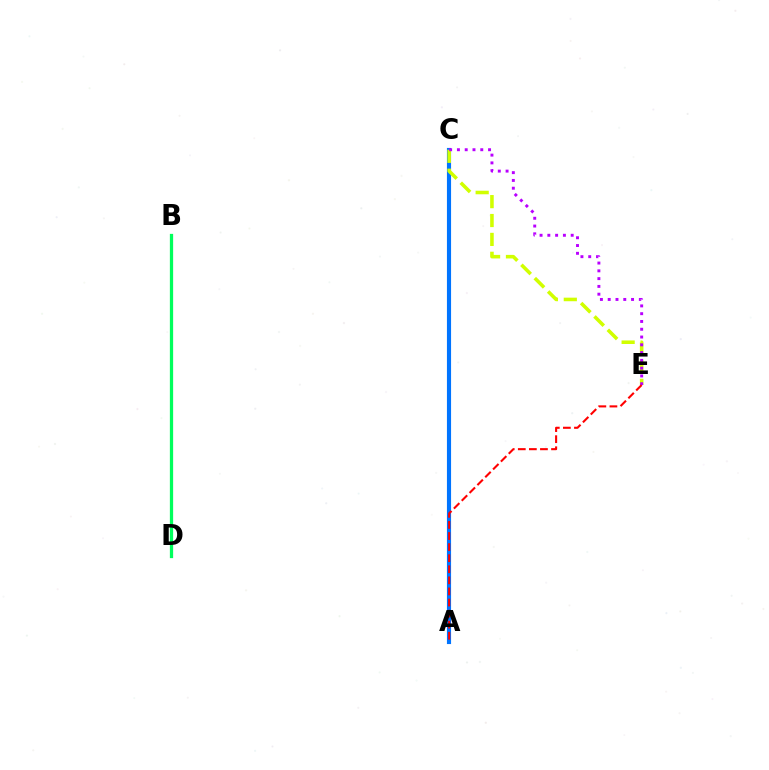{('A', 'C'): [{'color': '#0074ff', 'line_style': 'solid', 'thickness': 2.98}], ('B', 'D'): [{'color': '#00ff5c', 'line_style': 'solid', 'thickness': 2.35}], ('C', 'E'): [{'color': '#d1ff00', 'line_style': 'dashed', 'thickness': 2.57}, {'color': '#b900ff', 'line_style': 'dotted', 'thickness': 2.11}], ('A', 'E'): [{'color': '#ff0000', 'line_style': 'dashed', 'thickness': 1.51}]}